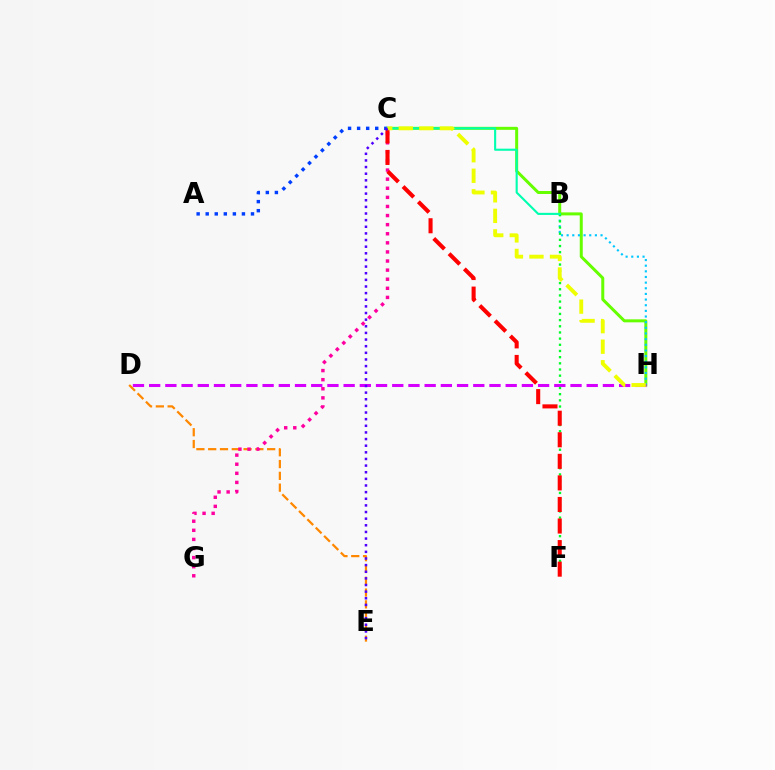{('C', 'H'): [{'color': '#66ff00', 'line_style': 'solid', 'thickness': 2.16}, {'color': '#eeff00', 'line_style': 'dashed', 'thickness': 2.79}], ('B', 'H'): [{'color': '#00c7ff', 'line_style': 'dotted', 'thickness': 1.53}], ('D', 'H'): [{'color': '#d600ff', 'line_style': 'dashed', 'thickness': 2.2}], ('B', 'F'): [{'color': '#00ff27', 'line_style': 'dotted', 'thickness': 1.68}], ('A', 'C'): [{'color': '#003fff', 'line_style': 'dotted', 'thickness': 2.46}], ('D', 'E'): [{'color': '#ff8800', 'line_style': 'dashed', 'thickness': 1.6}], ('C', 'G'): [{'color': '#ff00a0', 'line_style': 'dotted', 'thickness': 2.47}], ('B', 'C'): [{'color': '#00ffaf', 'line_style': 'solid', 'thickness': 1.52}], ('C', 'F'): [{'color': '#ff0000', 'line_style': 'dashed', 'thickness': 2.93}], ('C', 'E'): [{'color': '#4f00ff', 'line_style': 'dotted', 'thickness': 1.8}]}